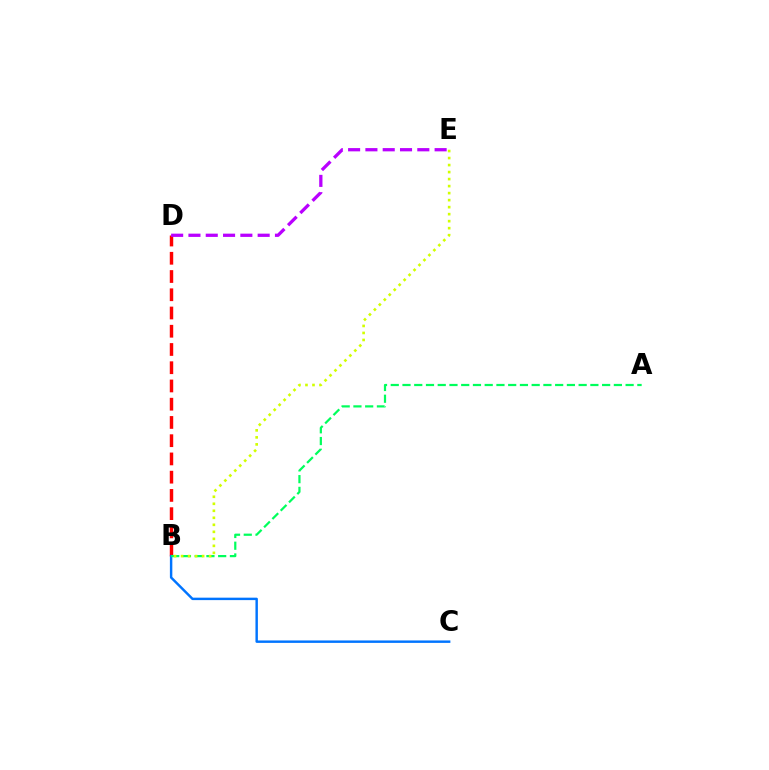{('B', 'D'): [{'color': '#ff0000', 'line_style': 'dashed', 'thickness': 2.48}], ('B', 'C'): [{'color': '#0074ff', 'line_style': 'solid', 'thickness': 1.76}], ('A', 'B'): [{'color': '#00ff5c', 'line_style': 'dashed', 'thickness': 1.6}], ('D', 'E'): [{'color': '#b900ff', 'line_style': 'dashed', 'thickness': 2.35}], ('B', 'E'): [{'color': '#d1ff00', 'line_style': 'dotted', 'thickness': 1.9}]}